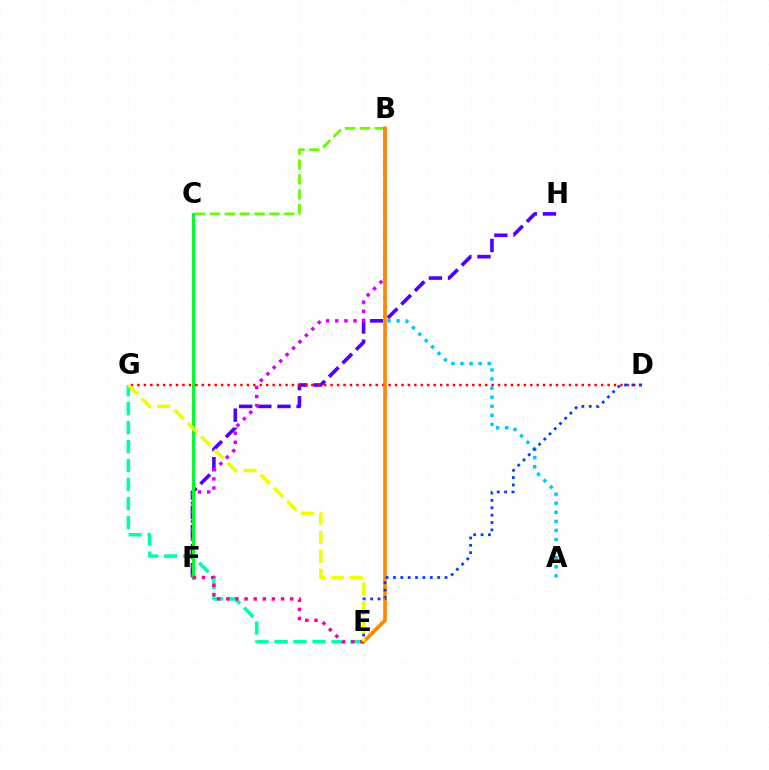{('A', 'B'): [{'color': '#00c7ff', 'line_style': 'dotted', 'thickness': 2.46}], ('F', 'H'): [{'color': '#4f00ff', 'line_style': 'dashed', 'thickness': 2.6}], ('D', 'G'): [{'color': '#ff0000', 'line_style': 'dotted', 'thickness': 1.75}], ('E', 'G'): [{'color': '#00ffaf', 'line_style': 'dashed', 'thickness': 2.58}, {'color': '#eeff00', 'line_style': 'dashed', 'thickness': 2.56}], ('B', 'C'): [{'color': '#66ff00', 'line_style': 'dashed', 'thickness': 2.02}], ('B', 'F'): [{'color': '#d600ff', 'line_style': 'dotted', 'thickness': 2.47}], ('B', 'E'): [{'color': '#ff8800', 'line_style': 'solid', 'thickness': 2.63}], ('D', 'E'): [{'color': '#003fff', 'line_style': 'dotted', 'thickness': 2.0}], ('C', 'F'): [{'color': '#00ff27', 'line_style': 'solid', 'thickness': 2.14}], ('E', 'F'): [{'color': '#ff00a0', 'line_style': 'dotted', 'thickness': 2.48}]}